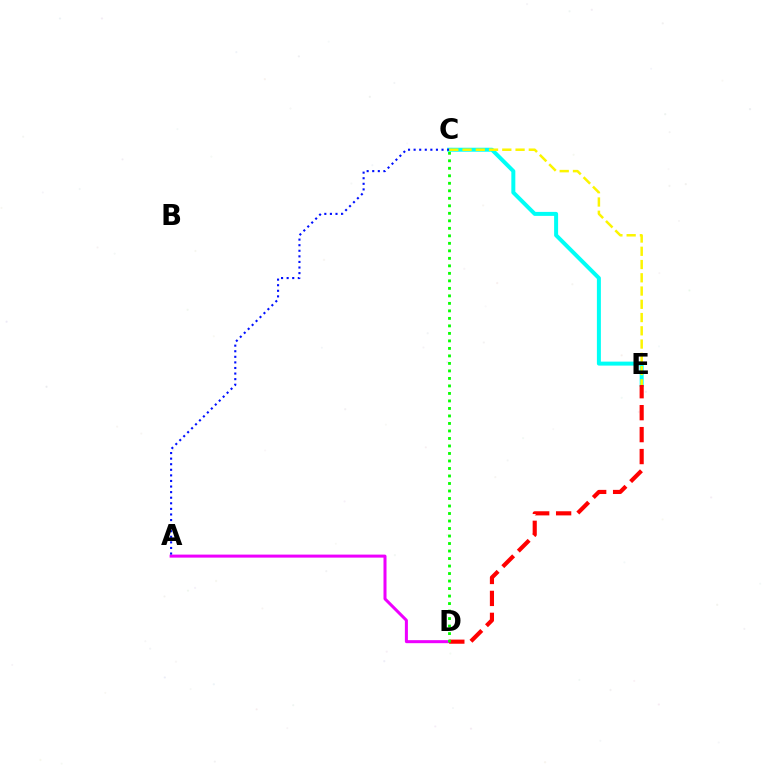{('C', 'E'): [{'color': '#00fff6', 'line_style': 'solid', 'thickness': 2.87}, {'color': '#fcf500', 'line_style': 'dashed', 'thickness': 1.8}], ('A', 'D'): [{'color': '#ee00ff', 'line_style': 'solid', 'thickness': 2.18}], ('D', 'E'): [{'color': '#ff0000', 'line_style': 'dashed', 'thickness': 2.98}], ('A', 'C'): [{'color': '#0010ff', 'line_style': 'dotted', 'thickness': 1.52}], ('C', 'D'): [{'color': '#08ff00', 'line_style': 'dotted', 'thickness': 2.04}]}